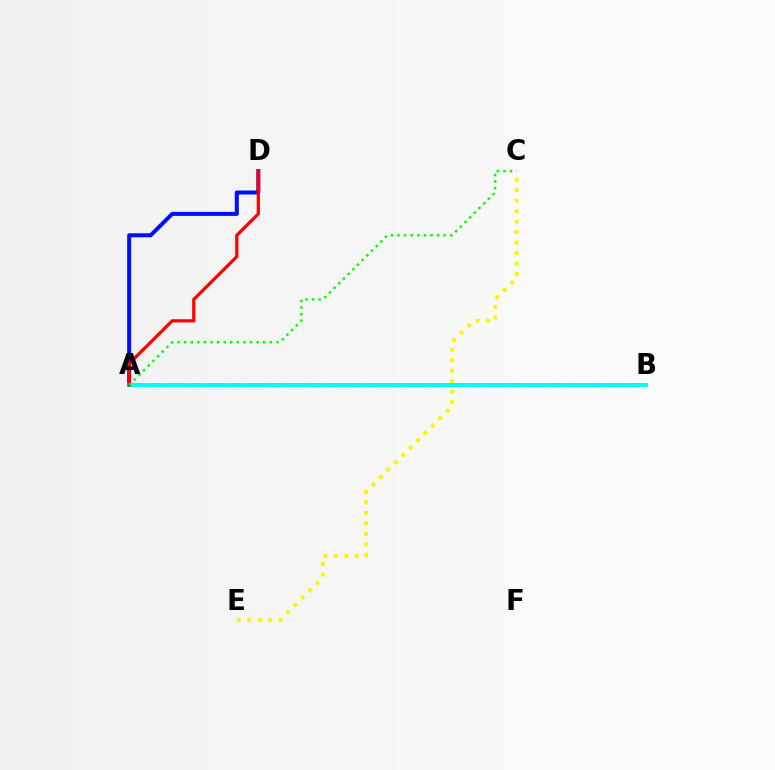{('C', 'E'): [{'color': '#fcf500', 'line_style': 'dotted', 'thickness': 2.85}], ('A', 'D'): [{'color': '#0010ff', 'line_style': 'solid', 'thickness': 2.89}, {'color': '#ff0000', 'line_style': 'solid', 'thickness': 2.31}], ('A', 'B'): [{'color': '#ee00ff', 'line_style': 'dashed', 'thickness': 2.71}, {'color': '#00fff6', 'line_style': 'solid', 'thickness': 2.83}], ('A', 'C'): [{'color': '#08ff00', 'line_style': 'dotted', 'thickness': 1.79}]}